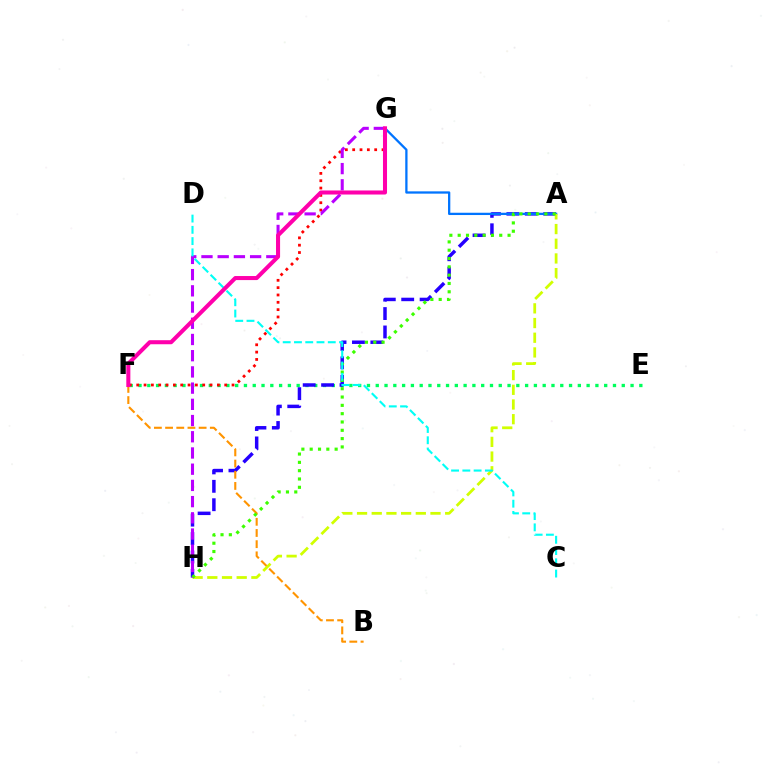{('E', 'F'): [{'color': '#00ff5c', 'line_style': 'dotted', 'thickness': 2.39}], ('A', 'H'): [{'color': '#2500ff', 'line_style': 'dashed', 'thickness': 2.5}, {'color': '#d1ff00', 'line_style': 'dashed', 'thickness': 2.0}, {'color': '#3dff00', 'line_style': 'dotted', 'thickness': 2.26}], ('F', 'G'): [{'color': '#ff0000', 'line_style': 'dotted', 'thickness': 1.99}, {'color': '#ff00ac', 'line_style': 'solid', 'thickness': 2.92}], ('B', 'F'): [{'color': '#ff9400', 'line_style': 'dashed', 'thickness': 1.52}], ('A', 'G'): [{'color': '#0074ff', 'line_style': 'solid', 'thickness': 1.65}], ('G', 'H'): [{'color': '#b900ff', 'line_style': 'dashed', 'thickness': 2.2}], ('C', 'D'): [{'color': '#00fff6', 'line_style': 'dashed', 'thickness': 1.53}]}